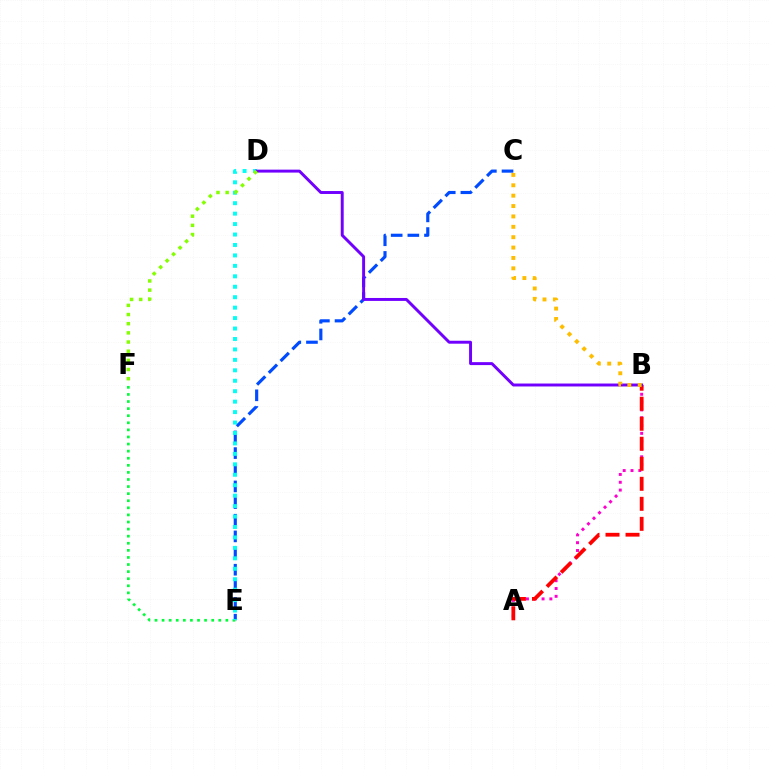{('C', 'E'): [{'color': '#004bff', 'line_style': 'dashed', 'thickness': 2.26}], ('E', 'F'): [{'color': '#00ff39', 'line_style': 'dotted', 'thickness': 1.93}], ('A', 'B'): [{'color': '#ff00cf', 'line_style': 'dotted', 'thickness': 2.12}, {'color': '#ff0000', 'line_style': 'dashed', 'thickness': 2.72}], ('D', 'E'): [{'color': '#00fff6', 'line_style': 'dotted', 'thickness': 2.84}], ('B', 'D'): [{'color': '#7200ff', 'line_style': 'solid', 'thickness': 2.12}], ('B', 'C'): [{'color': '#ffbd00', 'line_style': 'dotted', 'thickness': 2.82}], ('D', 'F'): [{'color': '#84ff00', 'line_style': 'dotted', 'thickness': 2.49}]}